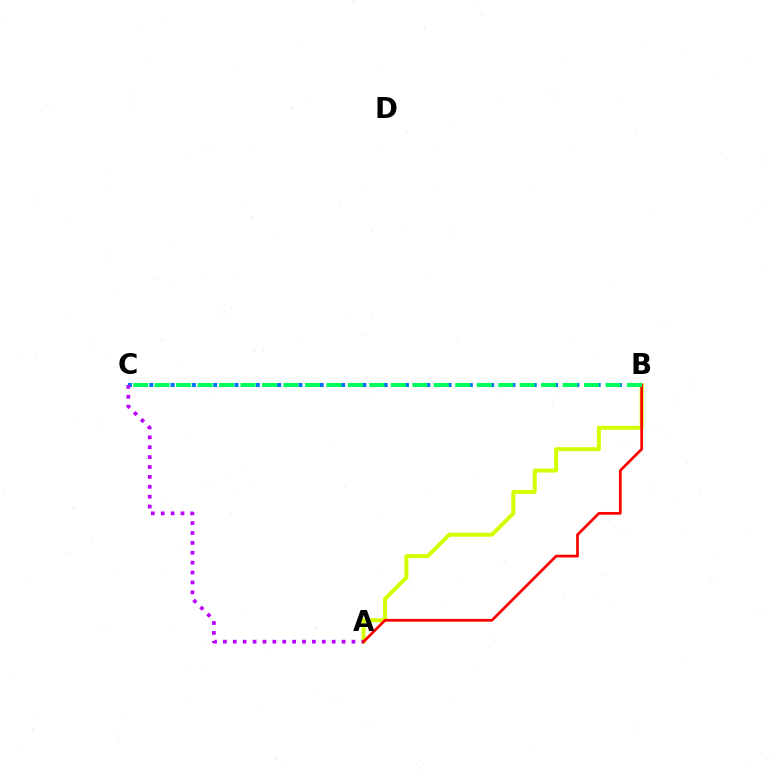{('B', 'C'): [{'color': '#0074ff', 'line_style': 'dotted', 'thickness': 2.89}, {'color': '#00ff5c', 'line_style': 'dashed', 'thickness': 2.92}], ('A', 'B'): [{'color': '#d1ff00', 'line_style': 'solid', 'thickness': 2.86}, {'color': '#ff0000', 'line_style': 'solid', 'thickness': 1.95}], ('A', 'C'): [{'color': '#b900ff', 'line_style': 'dotted', 'thickness': 2.69}]}